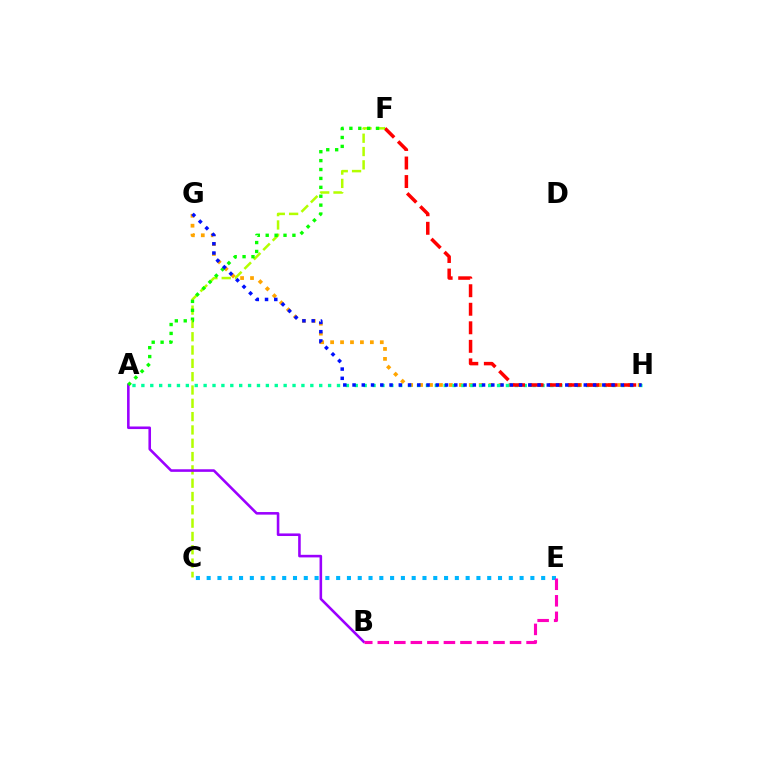{('G', 'H'): [{'color': '#ffa500', 'line_style': 'dotted', 'thickness': 2.7}, {'color': '#0010ff', 'line_style': 'dotted', 'thickness': 2.51}], ('C', 'E'): [{'color': '#00b5ff', 'line_style': 'dotted', 'thickness': 2.93}], ('A', 'H'): [{'color': '#00ff9d', 'line_style': 'dotted', 'thickness': 2.42}], ('F', 'H'): [{'color': '#ff0000', 'line_style': 'dashed', 'thickness': 2.52}], ('C', 'F'): [{'color': '#b3ff00', 'line_style': 'dashed', 'thickness': 1.81}], ('A', 'B'): [{'color': '#9b00ff', 'line_style': 'solid', 'thickness': 1.86}], ('A', 'F'): [{'color': '#08ff00', 'line_style': 'dotted', 'thickness': 2.42}], ('B', 'E'): [{'color': '#ff00bd', 'line_style': 'dashed', 'thickness': 2.25}]}